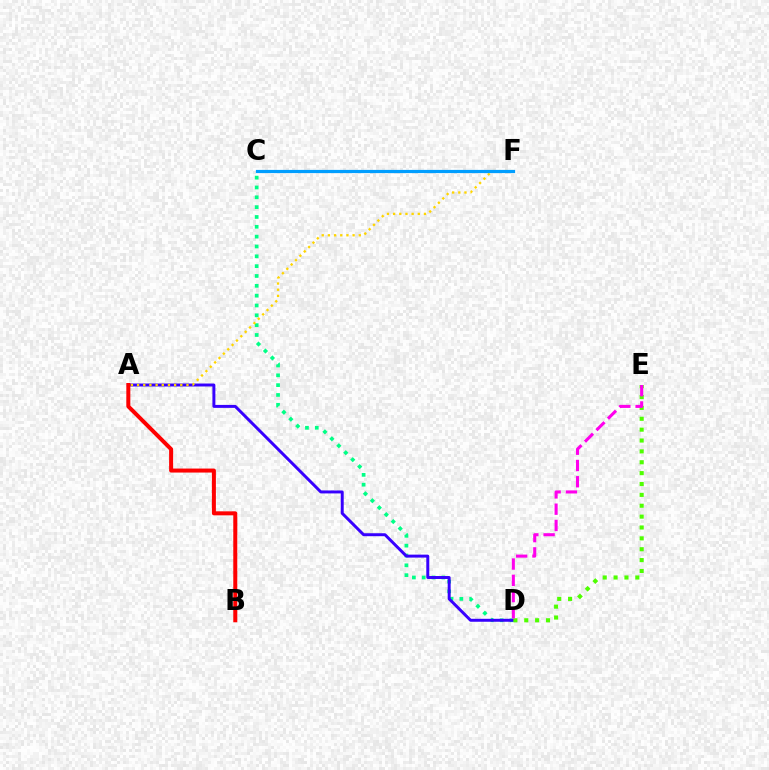{('C', 'D'): [{'color': '#00ff86', 'line_style': 'dotted', 'thickness': 2.67}], ('A', 'D'): [{'color': '#3700ff', 'line_style': 'solid', 'thickness': 2.13}], ('A', 'F'): [{'color': '#ffd500', 'line_style': 'dotted', 'thickness': 1.68}], ('A', 'B'): [{'color': '#ff0000', 'line_style': 'solid', 'thickness': 2.88}], ('D', 'E'): [{'color': '#4fff00', 'line_style': 'dotted', 'thickness': 2.95}, {'color': '#ff00ed', 'line_style': 'dashed', 'thickness': 2.21}], ('C', 'F'): [{'color': '#009eff', 'line_style': 'solid', 'thickness': 2.31}]}